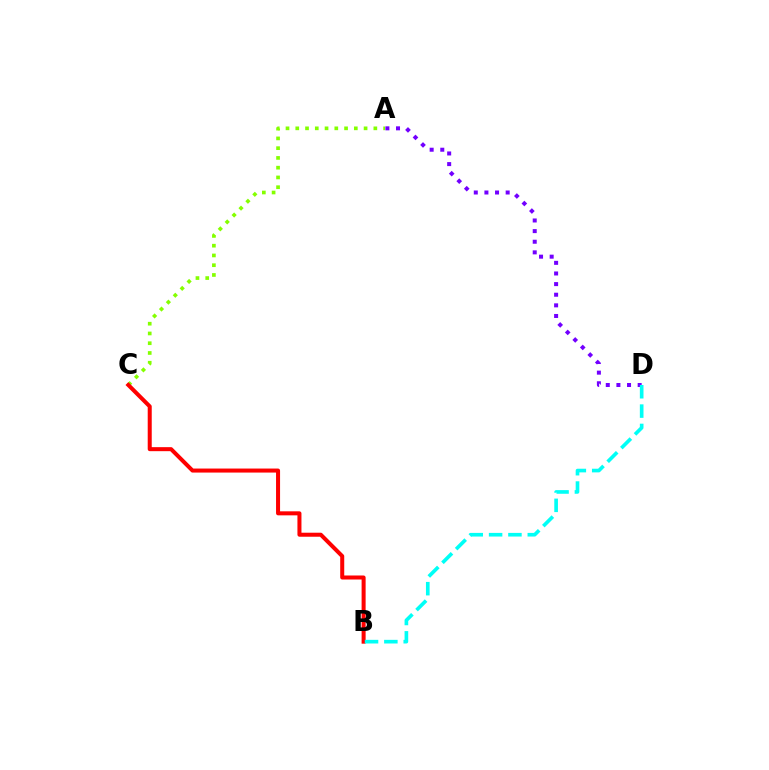{('A', 'C'): [{'color': '#84ff00', 'line_style': 'dotted', 'thickness': 2.65}], ('A', 'D'): [{'color': '#7200ff', 'line_style': 'dotted', 'thickness': 2.89}], ('B', 'C'): [{'color': '#ff0000', 'line_style': 'solid', 'thickness': 2.9}], ('B', 'D'): [{'color': '#00fff6', 'line_style': 'dashed', 'thickness': 2.63}]}